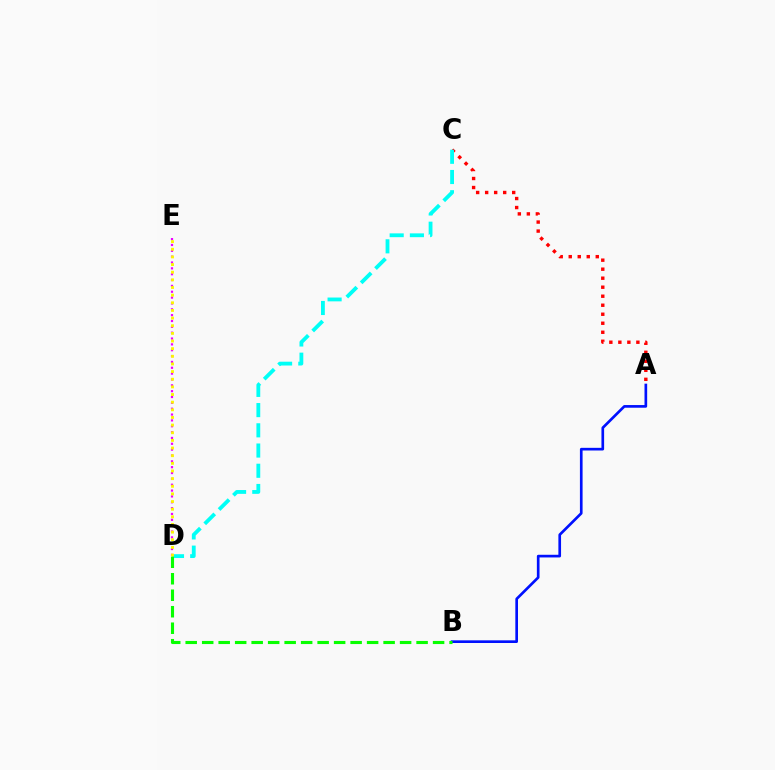{('A', 'B'): [{'color': '#0010ff', 'line_style': 'solid', 'thickness': 1.92}], ('A', 'C'): [{'color': '#ff0000', 'line_style': 'dotted', 'thickness': 2.45}], ('D', 'E'): [{'color': '#ee00ff', 'line_style': 'dotted', 'thickness': 1.59}, {'color': '#fcf500', 'line_style': 'dotted', 'thickness': 2.08}], ('C', 'D'): [{'color': '#00fff6', 'line_style': 'dashed', 'thickness': 2.75}], ('B', 'D'): [{'color': '#08ff00', 'line_style': 'dashed', 'thickness': 2.24}]}